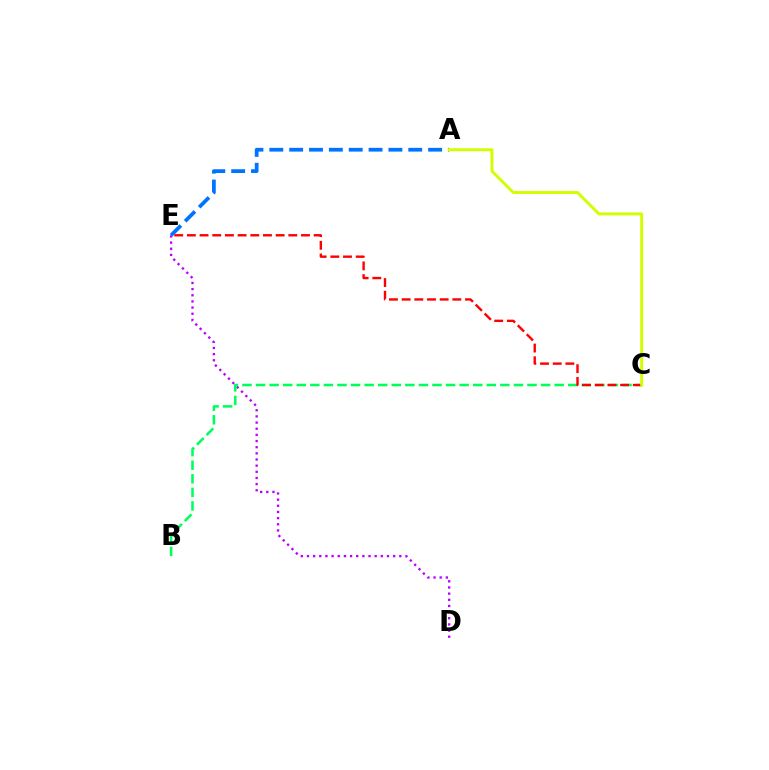{('D', 'E'): [{'color': '#b900ff', 'line_style': 'dotted', 'thickness': 1.67}], ('A', 'E'): [{'color': '#0074ff', 'line_style': 'dashed', 'thickness': 2.7}], ('B', 'C'): [{'color': '#00ff5c', 'line_style': 'dashed', 'thickness': 1.84}], ('C', 'E'): [{'color': '#ff0000', 'line_style': 'dashed', 'thickness': 1.72}], ('A', 'C'): [{'color': '#d1ff00', 'line_style': 'solid', 'thickness': 2.13}]}